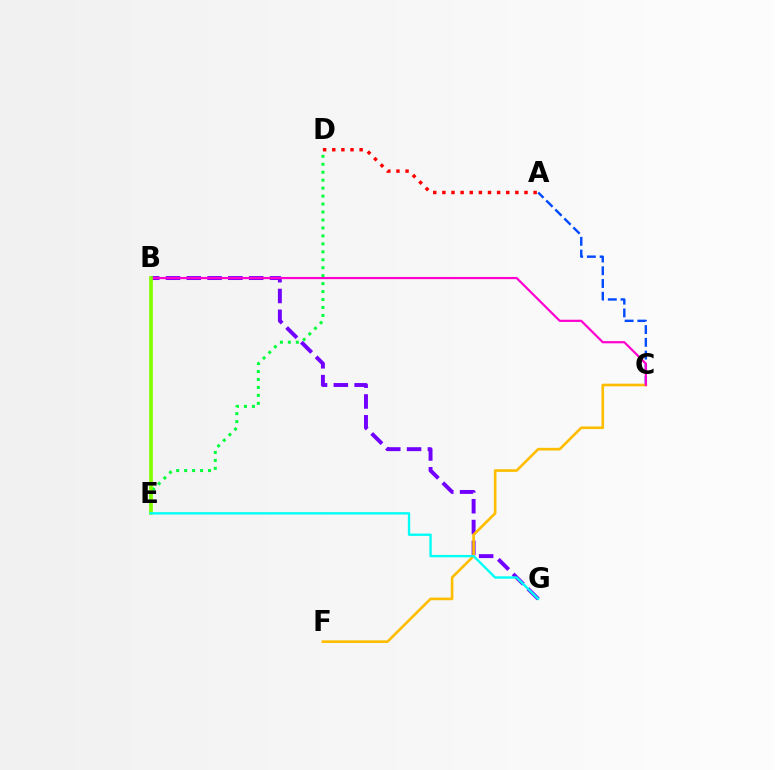{('B', 'G'): [{'color': '#7200ff', 'line_style': 'dashed', 'thickness': 2.83}], ('A', 'C'): [{'color': '#004bff', 'line_style': 'dashed', 'thickness': 1.73}], ('C', 'F'): [{'color': '#ffbd00', 'line_style': 'solid', 'thickness': 1.9}], ('D', 'E'): [{'color': '#00ff39', 'line_style': 'dotted', 'thickness': 2.16}], ('B', 'C'): [{'color': '#ff00cf', 'line_style': 'solid', 'thickness': 1.59}], ('A', 'D'): [{'color': '#ff0000', 'line_style': 'dotted', 'thickness': 2.48}], ('B', 'E'): [{'color': '#84ff00', 'line_style': 'solid', 'thickness': 2.65}], ('E', 'G'): [{'color': '#00fff6', 'line_style': 'solid', 'thickness': 1.7}]}